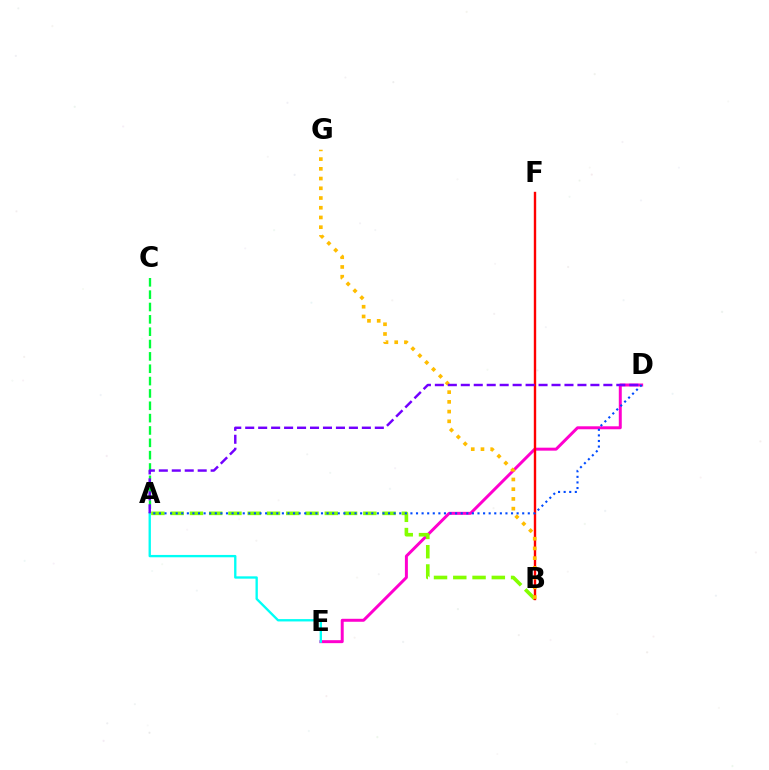{('D', 'E'): [{'color': '#ff00cf', 'line_style': 'solid', 'thickness': 2.14}], ('A', 'C'): [{'color': '#00ff39', 'line_style': 'dashed', 'thickness': 1.68}], ('A', 'B'): [{'color': '#84ff00', 'line_style': 'dashed', 'thickness': 2.62}], ('B', 'F'): [{'color': '#ff0000', 'line_style': 'solid', 'thickness': 1.72}], ('A', 'E'): [{'color': '#00fff6', 'line_style': 'solid', 'thickness': 1.69}], ('B', 'G'): [{'color': '#ffbd00', 'line_style': 'dotted', 'thickness': 2.64}], ('A', 'D'): [{'color': '#7200ff', 'line_style': 'dashed', 'thickness': 1.76}, {'color': '#004bff', 'line_style': 'dotted', 'thickness': 1.52}]}